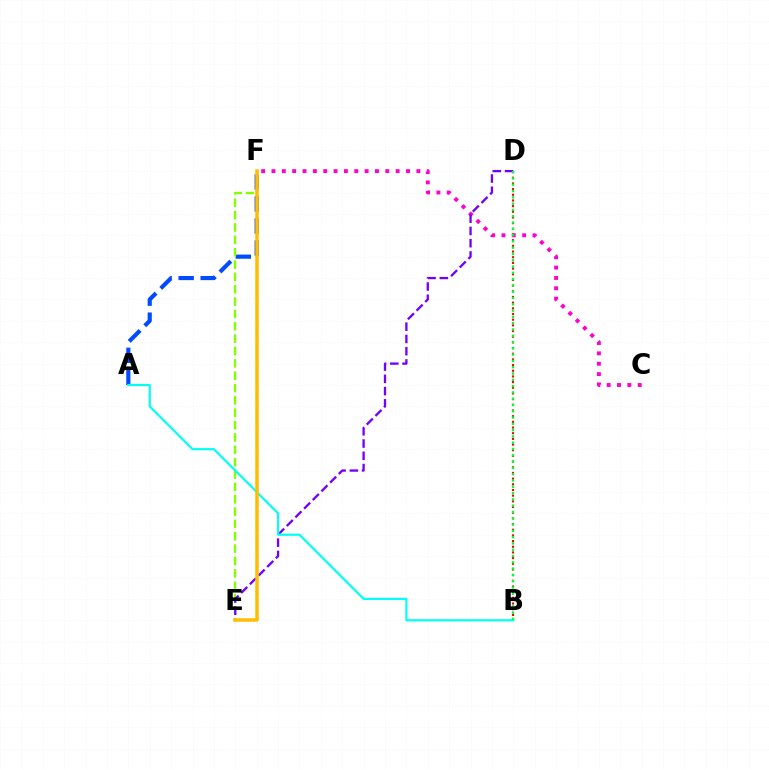{('A', 'F'): [{'color': '#004bff', 'line_style': 'dashed', 'thickness': 2.99}], ('C', 'F'): [{'color': '#ff00cf', 'line_style': 'dotted', 'thickness': 2.81}], ('B', 'D'): [{'color': '#ff0000', 'line_style': 'dotted', 'thickness': 1.54}, {'color': '#00ff39', 'line_style': 'dotted', 'thickness': 1.71}], ('E', 'F'): [{'color': '#84ff00', 'line_style': 'dashed', 'thickness': 1.68}, {'color': '#ffbd00', 'line_style': 'solid', 'thickness': 2.52}], ('D', 'E'): [{'color': '#7200ff', 'line_style': 'dashed', 'thickness': 1.67}], ('A', 'B'): [{'color': '#00fff6', 'line_style': 'solid', 'thickness': 1.56}]}